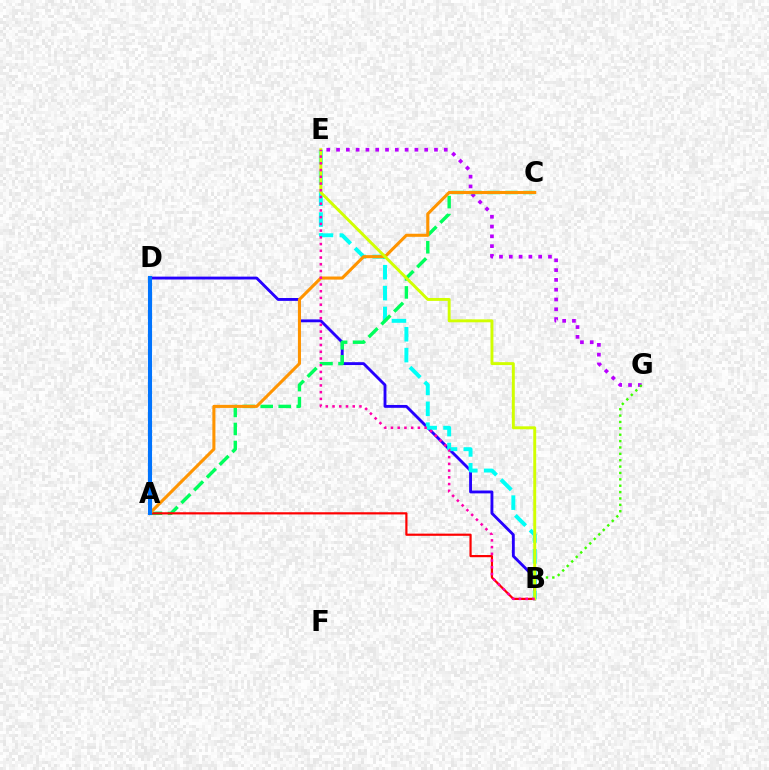{('E', 'G'): [{'color': '#b900ff', 'line_style': 'dotted', 'thickness': 2.66}], ('B', 'G'): [{'color': '#3dff00', 'line_style': 'dotted', 'thickness': 1.73}], ('B', 'D'): [{'color': '#2500ff', 'line_style': 'solid', 'thickness': 2.06}], ('B', 'E'): [{'color': '#00fff6', 'line_style': 'dashed', 'thickness': 2.83}, {'color': '#d1ff00', 'line_style': 'solid', 'thickness': 2.1}, {'color': '#ff00ac', 'line_style': 'dotted', 'thickness': 1.83}], ('A', 'C'): [{'color': '#00ff5c', 'line_style': 'dashed', 'thickness': 2.45}, {'color': '#ff9400', 'line_style': 'solid', 'thickness': 2.21}], ('A', 'B'): [{'color': '#ff0000', 'line_style': 'solid', 'thickness': 1.58}], ('A', 'D'): [{'color': '#0074ff', 'line_style': 'solid', 'thickness': 2.95}]}